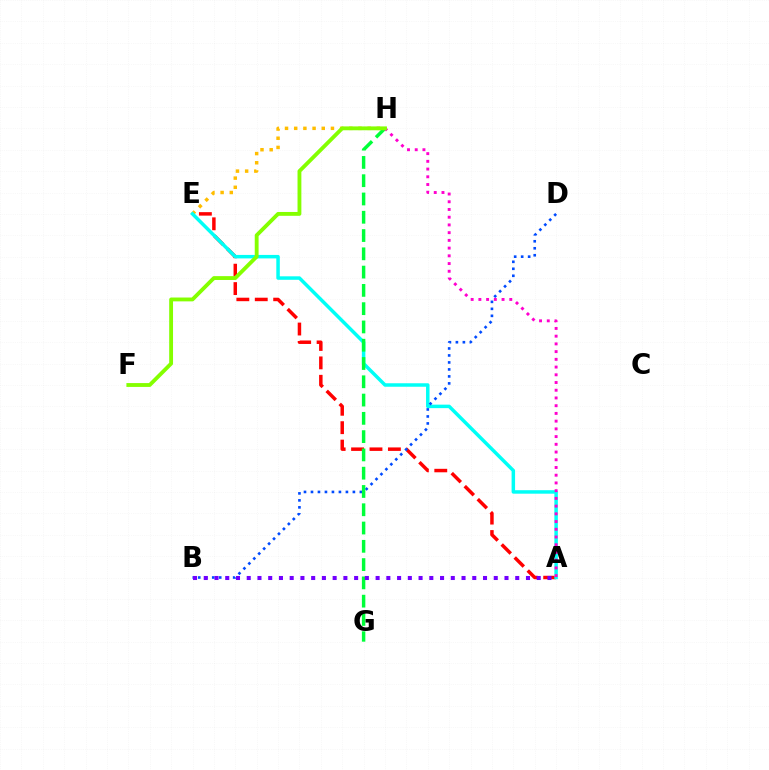{('A', 'E'): [{'color': '#ff0000', 'line_style': 'dashed', 'thickness': 2.5}, {'color': '#00fff6', 'line_style': 'solid', 'thickness': 2.51}], ('E', 'H'): [{'color': '#ffbd00', 'line_style': 'dotted', 'thickness': 2.5}], ('B', 'D'): [{'color': '#004bff', 'line_style': 'dotted', 'thickness': 1.9}], ('G', 'H'): [{'color': '#00ff39', 'line_style': 'dashed', 'thickness': 2.48}], ('A', 'B'): [{'color': '#7200ff', 'line_style': 'dotted', 'thickness': 2.92}], ('A', 'H'): [{'color': '#ff00cf', 'line_style': 'dotted', 'thickness': 2.1}], ('F', 'H'): [{'color': '#84ff00', 'line_style': 'solid', 'thickness': 2.77}]}